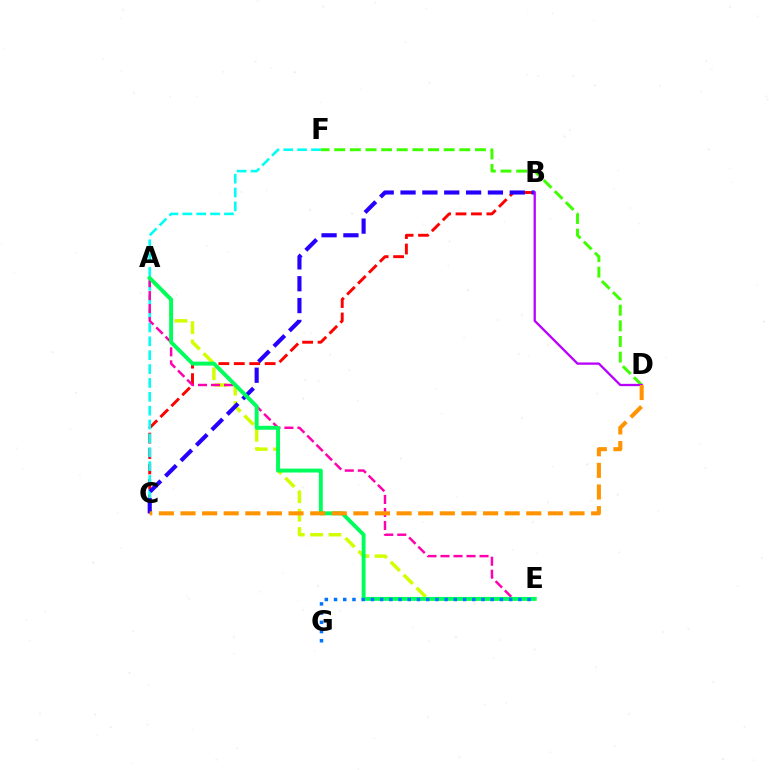{('A', 'E'): [{'color': '#d1ff00', 'line_style': 'dashed', 'thickness': 2.49}, {'color': '#ff00ac', 'line_style': 'dashed', 'thickness': 1.77}, {'color': '#00ff5c', 'line_style': 'solid', 'thickness': 2.82}], ('B', 'C'): [{'color': '#ff0000', 'line_style': 'dashed', 'thickness': 2.1}, {'color': '#2500ff', 'line_style': 'dashed', 'thickness': 2.97}], ('C', 'F'): [{'color': '#00fff6', 'line_style': 'dashed', 'thickness': 1.88}], ('D', 'F'): [{'color': '#3dff00', 'line_style': 'dashed', 'thickness': 2.12}], ('B', 'D'): [{'color': '#b900ff', 'line_style': 'solid', 'thickness': 1.65}], ('E', 'G'): [{'color': '#0074ff', 'line_style': 'dotted', 'thickness': 2.5}], ('C', 'D'): [{'color': '#ff9400', 'line_style': 'dashed', 'thickness': 2.94}]}